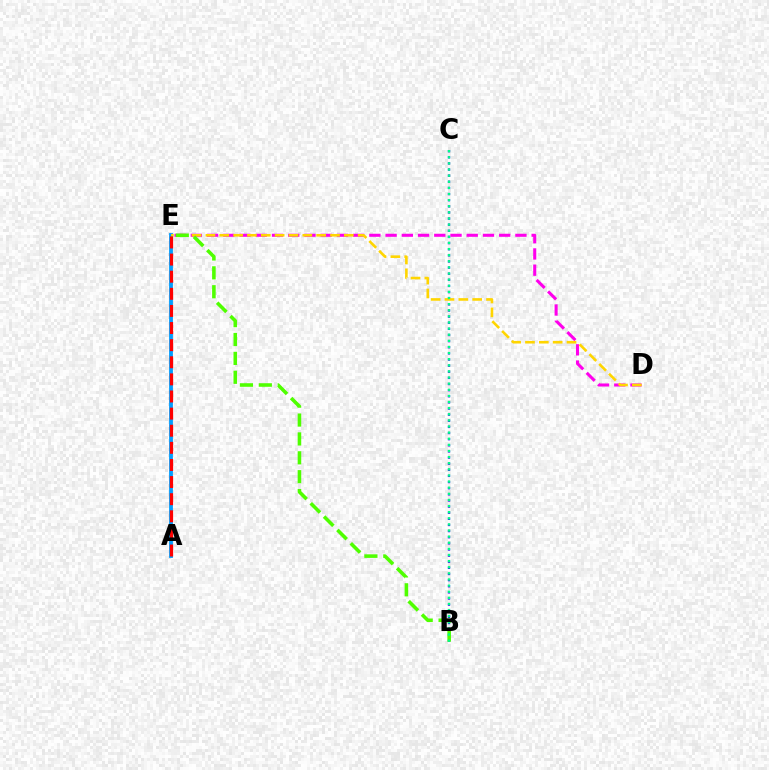{('B', 'C'): [{'color': '#3700ff', 'line_style': 'dotted', 'thickness': 1.66}, {'color': '#00ff86', 'line_style': 'dotted', 'thickness': 1.66}], ('A', 'E'): [{'color': '#009eff', 'line_style': 'solid', 'thickness': 2.75}, {'color': '#ff0000', 'line_style': 'dashed', 'thickness': 2.33}], ('D', 'E'): [{'color': '#ff00ed', 'line_style': 'dashed', 'thickness': 2.2}, {'color': '#ffd500', 'line_style': 'dashed', 'thickness': 1.88}], ('B', 'E'): [{'color': '#4fff00', 'line_style': 'dashed', 'thickness': 2.57}]}